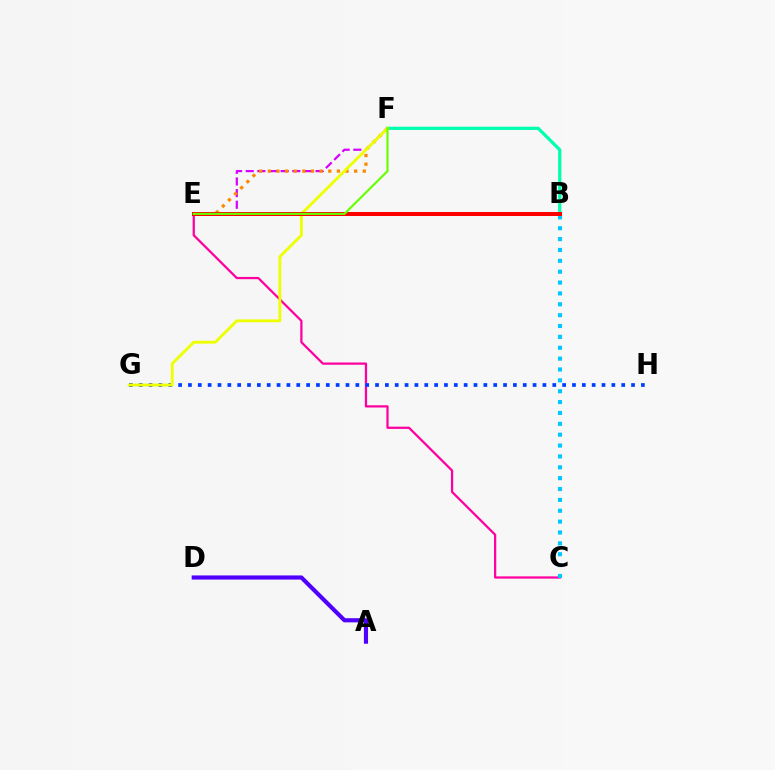{('B', 'E'): [{'color': '#00ff27', 'line_style': 'dotted', 'thickness': 2.79}, {'color': '#ff0000', 'line_style': 'solid', 'thickness': 2.87}], ('C', 'E'): [{'color': '#ff00a0', 'line_style': 'solid', 'thickness': 1.62}], ('E', 'F'): [{'color': '#d600ff', 'line_style': 'dashed', 'thickness': 1.58}, {'color': '#ff8800', 'line_style': 'dotted', 'thickness': 2.35}, {'color': '#66ff00', 'line_style': 'solid', 'thickness': 1.55}], ('B', 'F'): [{'color': '#00ffaf', 'line_style': 'solid', 'thickness': 2.32}], ('B', 'C'): [{'color': '#00c7ff', 'line_style': 'dotted', 'thickness': 2.95}], ('A', 'D'): [{'color': '#4f00ff', 'line_style': 'solid', 'thickness': 2.98}], ('G', 'H'): [{'color': '#003fff', 'line_style': 'dotted', 'thickness': 2.68}], ('F', 'G'): [{'color': '#eeff00', 'line_style': 'solid', 'thickness': 2.05}]}